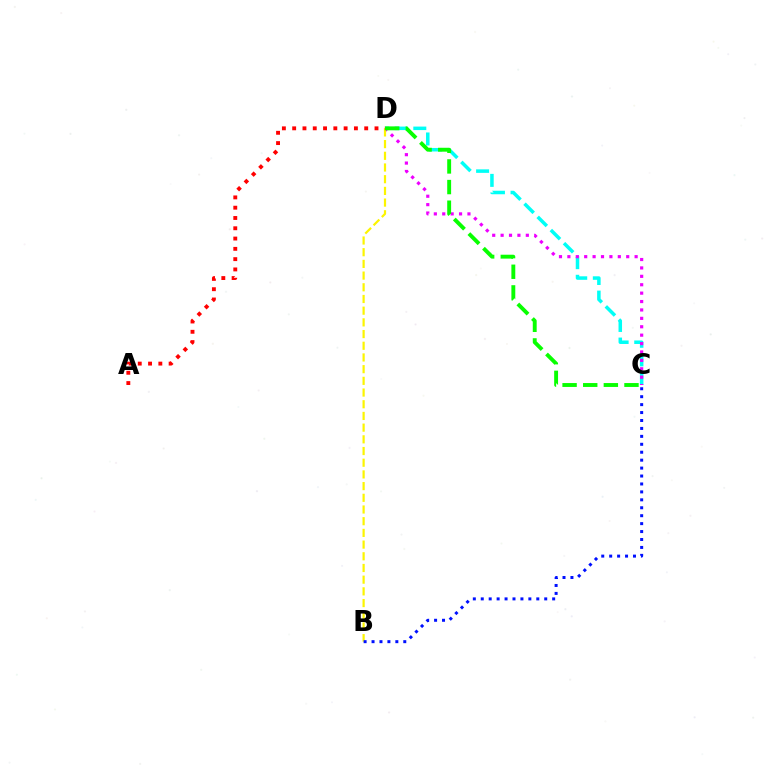{('C', 'D'): [{'color': '#00fff6', 'line_style': 'dashed', 'thickness': 2.53}, {'color': '#ee00ff', 'line_style': 'dotted', 'thickness': 2.28}, {'color': '#08ff00', 'line_style': 'dashed', 'thickness': 2.8}], ('B', 'D'): [{'color': '#fcf500', 'line_style': 'dashed', 'thickness': 1.59}], ('B', 'C'): [{'color': '#0010ff', 'line_style': 'dotted', 'thickness': 2.16}], ('A', 'D'): [{'color': '#ff0000', 'line_style': 'dotted', 'thickness': 2.8}]}